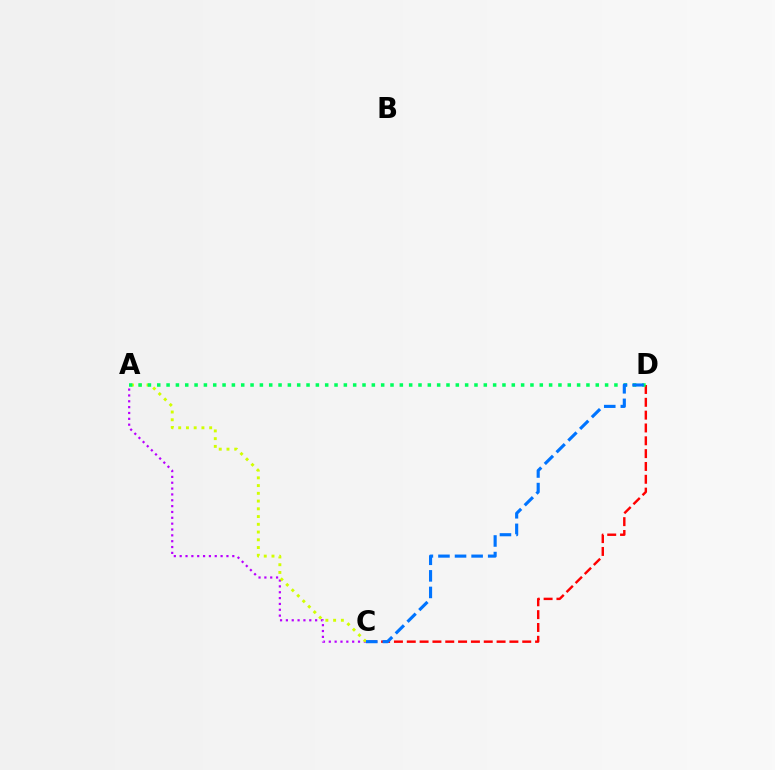{('C', 'D'): [{'color': '#ff0000', 'line_style': 'dashed', 'thickness': 1.74}, {'color': '#0074ff', 'line_style': 'dashed', 'thickness': 2.25}], ('A', 'C'): [{'color': '#b900ff', 'line_style': 'dotted', 'thickness': 1.59}, {'color': '#d1ff00', 'line_style': 'dotted', 'thickness': 2.1}], ('A', 'D'): [{'color': '#00ff5c', 'line_style': 'dotted', 'thickness': 2.53}]}